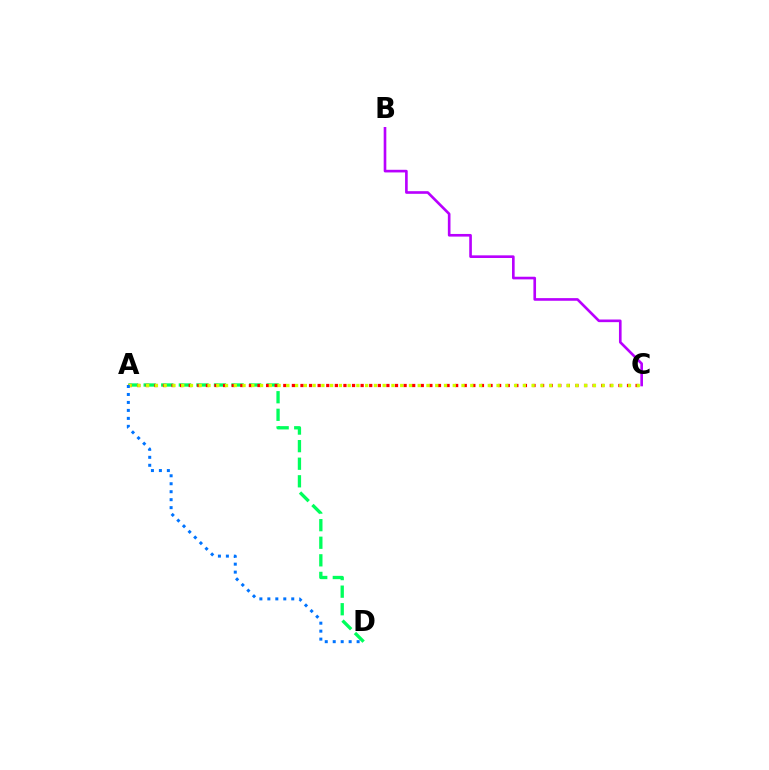{('A', 'D'): [{'color': '#00ff5c', 'line_style': 'dashed', 'thickness': 2.39}, {'color': '#0074ff', 'line_style': 'dotted', 'thickness': 2.16}], ('A', 'C'): [{'color': '#ff0000', 'line_style': 'dotted', 'thickness': 2.33}, {'color': '#d1ff00', 'line_style': 'dotted', 'thickness': 2.38}], ('B', 'C'): [{'color': '#b900ff', 'line_style': 'solid', 'thickness': 1.9}]}